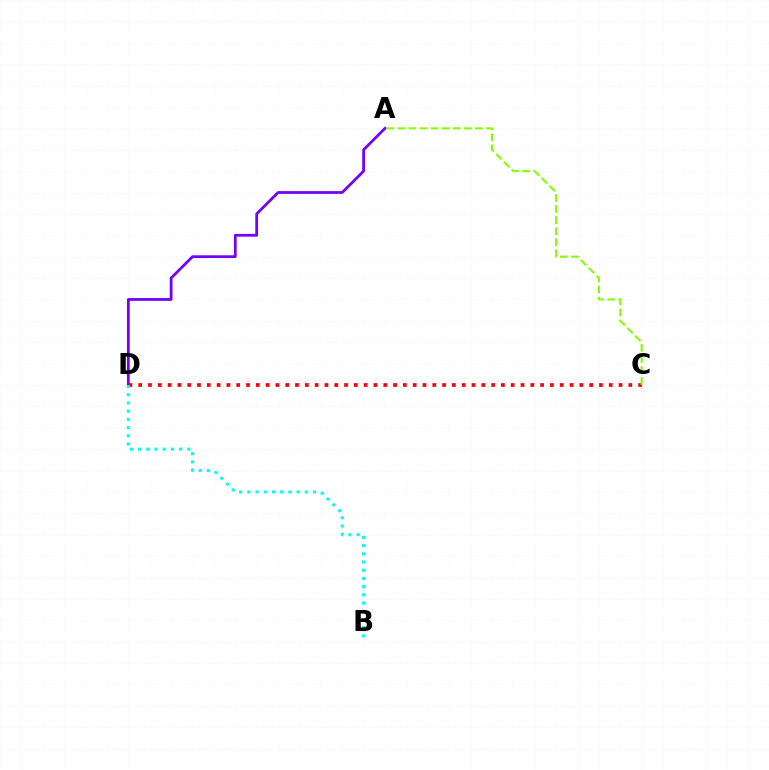{('A', 'D'): [{'color': '#7200ff', 'line_style': 'solid', 'thickness': 1.99}], ('C', 'D'): [{'color': '#ff0000', 'line_style': 'dotted', 'thickness': 2.66}], ('B', 'D'): [{'color': '#00fff6', 'line_style': 'dotted', 'thickness': 2.23}], ('A', 'C'): [{'color': '#84ff00', 'line_style': 'dashed', 'thickness': 1.5}]}